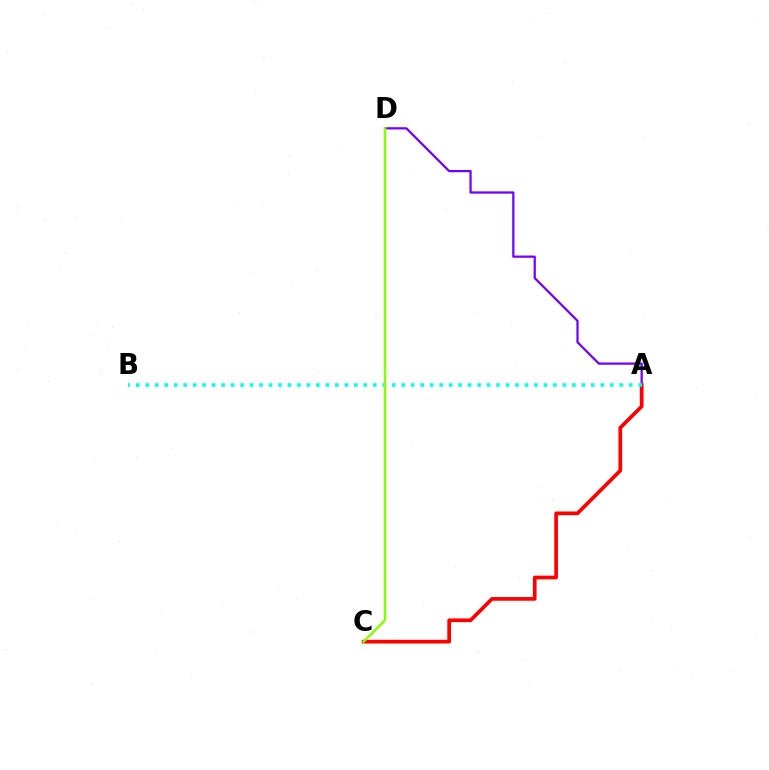{('A', 'D'): [{'color': '#7200ff', 'line_style': 'solid', 'thickness': 1.61}], ('A', 'C'): [{'color': '#ff0000', 'line_style': 'solid', 'thickness': 2.66}], ('A', 'B'): [{'color': '#00fff6', 'line_style': 'dotted', 'thickness': 2.58}], ('C', 'D'): [{'color': '#84ff00', 'line_style': 'solid', 'thickness': 1.77}]}